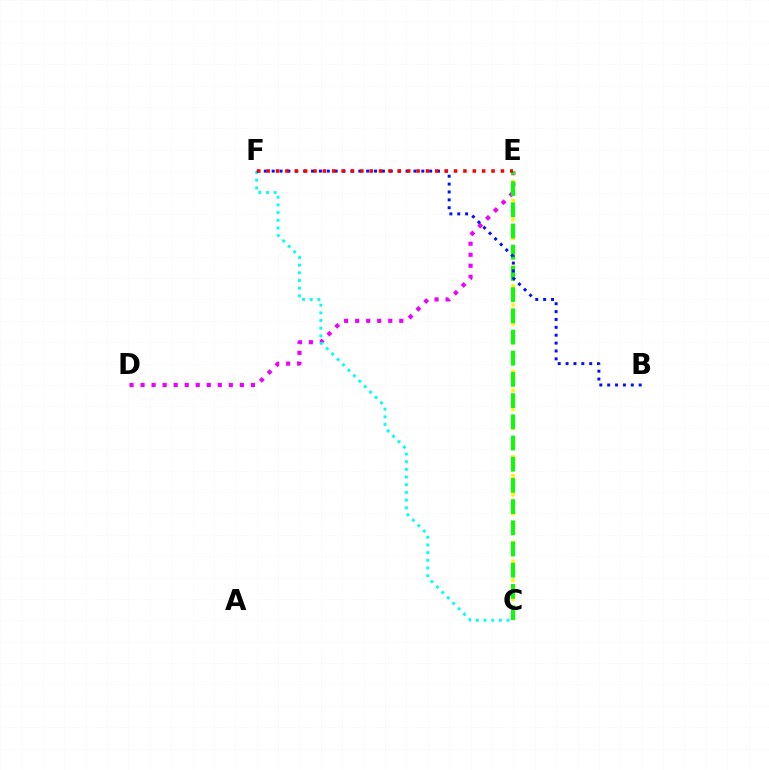{('D', 'E'): [{'color': '#ee00ff', 'line_style': 'dotted', 'thickness': 3.0}], ('C', 'E'): [{'color': '#fcf500', 'line_style': 'dotted', 'thickness': 2.58}, {'color': '#08ff00', 'line_style': 'dashed', 'thickness': 2.88}], ('C', 'F'): [{'color': '#00fff6', 'line_style': 'dotted', 'thickness': 2.09}], ('B', 'F'): [{'color': '#0010ff', 'line_style': 'dotted', 'thickness': 2.14}], ('E', 'F'): [{'color': '#ff0000', 'line_style': 'dotted', 'thickness': 2.55}]}